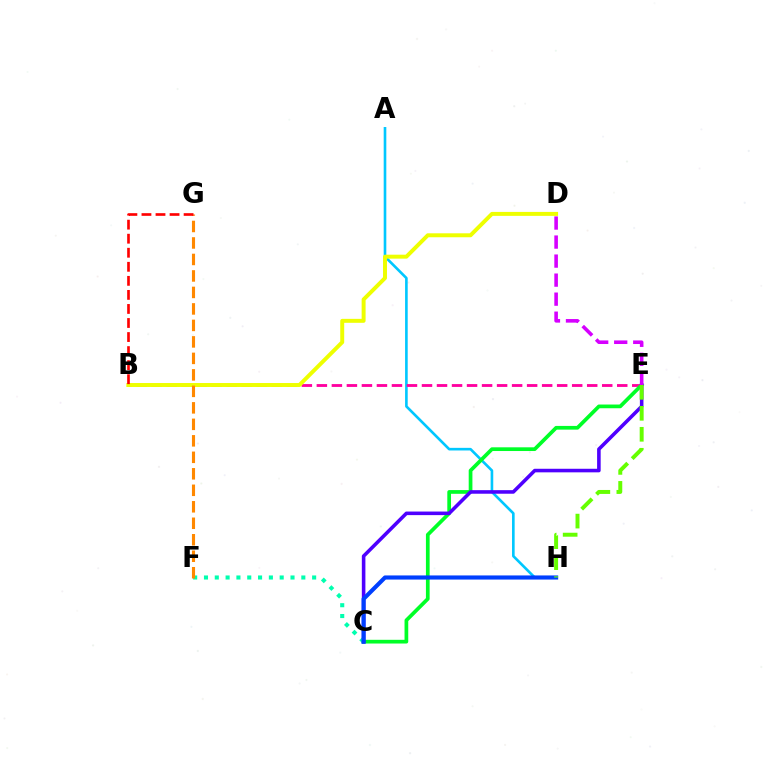{('A', 'H'): [{'color': '#00c7ff', 'line_style': 'solid', 'thickness': 1.89}], ('B', 'E'): [{'color': '#ff00a0', 'line_style': 'dashed', 'thickness': 2.04}], ('C', 'E'): [{'color': '#00ff27', 'line_style': 'solid', 'thickness': 2.67}, {'color': '#4f00ff', 'line_style': 'solid', 'thickness': 2.57}], ('C', 'F'): [{'color': '#00ffaf', 'line_style': 'dotted', 'thickness': 2.94}], ('B', 'D'): [{'color': '#eeff00', 'line_style': 'solid', 'thickness': 2.85}], ('F', 'G'): [{'color': '#ff8800', 'line_style': 'dashed', 'thickness': 2.24}], ('D', 'E'): [{'color': '#d600ff', 'line_style': 'dashed', 'thickness': 2.58}], ('C', 'H'): [{'color': '#003fff', 'line_style': 'solid', 'thickness': 2.97}], ('B', 'G'): [{'color': '#ff0000', 'line_style': 'dashed', 'thickness': 1.91}], ('E', 'H'): [{'color': '#66ff00', 'line_style': 'dashed', 'thickness': 2.85}]}